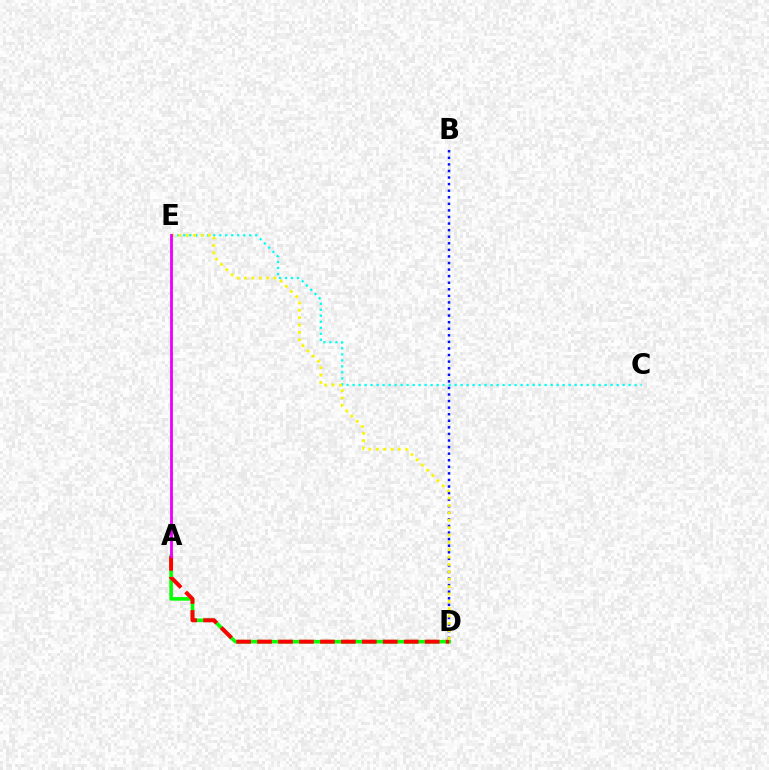{('B', 'D'): [{'color': '#0010ff', 'line_style': 'dotted', 'thickness': 1.79}], ('A', 'D'): [{'color': '#08ff00', 'line_style': 'solid', 'thickness': 2.58}, {'color': '#ff0000', 'line_style': 'dashed', 'thickness': 2.85}], ('C', 'E'): [{'color': '#00fff6', 'line_style': 'dotted', 'thickness': 1.63}], ('D', 'E'): [{'color': '#fcf500', 'line_style': 'dotted', 'thickness': 2.0}], ('A', 'E'): [{'color': '#ee00ff', 'line_style': 'solid', 'thickness': 2.04}]}